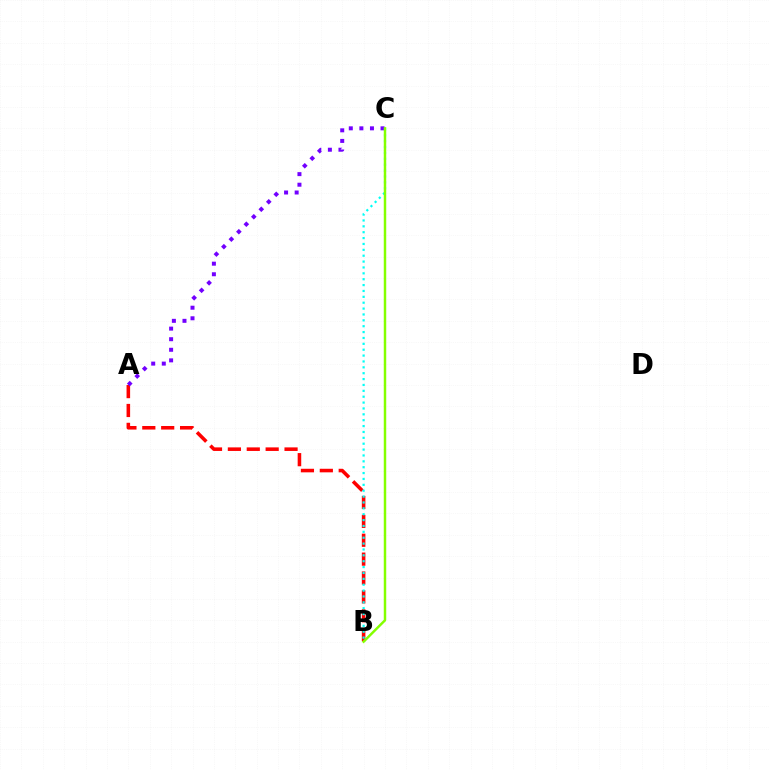{('A', 'B'): [{'color': '#ff0000', 'line_style': 'dashed', 'thickness': 2.57}], ('A', 'C'): [{'color': '#7200ff', 'line_style': 'dotted', 'thickness': 2.87}], ('B', 'C'): [{'color': '#00fff6', 'line_style': 'dotted', 'thickness': 1.6}, {'color': '#84ff00', 'line_style': 'solid', 'thickness': 1.78}]}